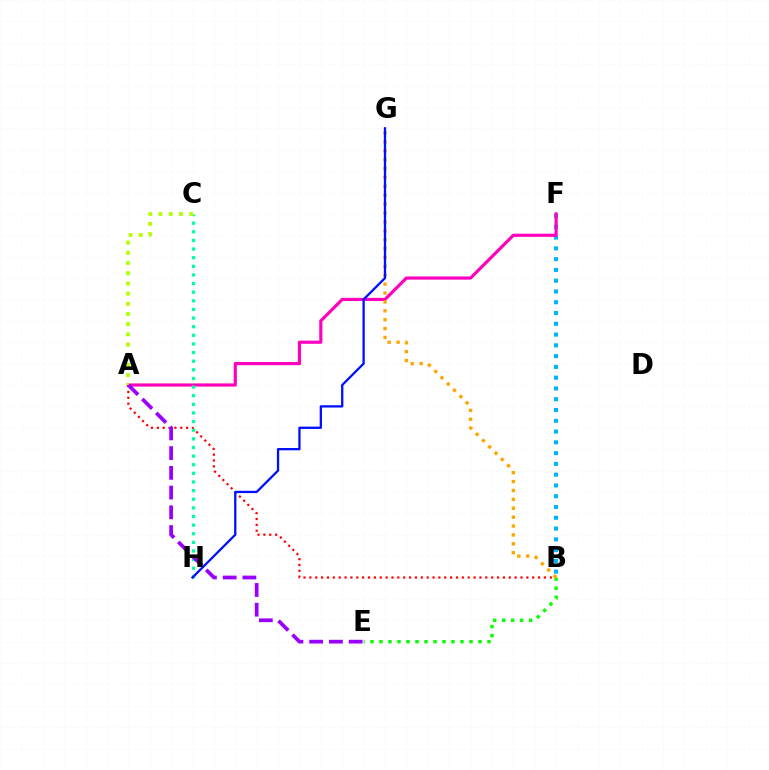{('A', 'B'): [{'color': '#ff0000', 'line_style': 'dotted', 'thickness': 1.59}], ('B', 'F'): [{'color': '#00b5ff', 'line_style': 'dotted', 'thickness': 2.93}], ('A', 'F'): [{'color': '#ff00bd', 'line_style': 'solid', 'thickness': 2.27}], ('B', 'E'): [{'color': '#08ff00', 'line_style': 'dotted', 'thickness': 2.45}], ('C', 'H'): [{'color': '#00ff9d', 'line_style': 'dotted', 'thickness': 2.34}], ('B', 'G'): [{'color': '#ffa500', 'line_style': 'dotted', 'thickness': 2.42}], ('A', 'C'): [{'color': '#b3ff00', 'line_style': 'dotted', 'thickness': 2.77}], ('G', 'H'): [{'color': '#0010ff', 'line_style': 'solid', 'thickness': 1.65}], ('A', 'E'): [{'color': '#9b00ff', 'line_style': 'dashed', 'thickness': 2.68}]}